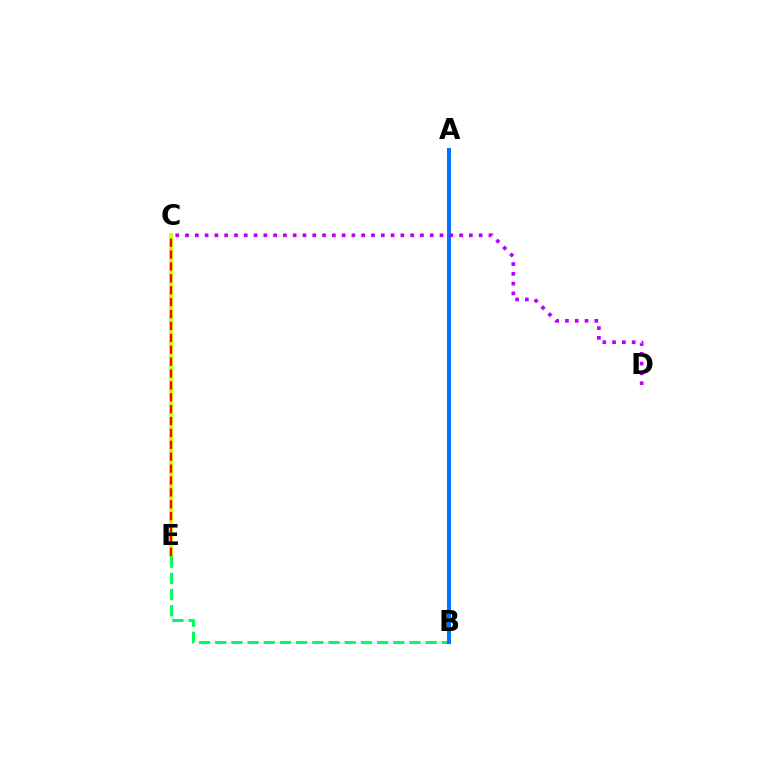{('C', 'E'): [{'color': '#d1ff00', 'line_style': 'solid', 'thickness': 2.93}, {'color': '#ff0000', 'line_style': 'dashed', 'thickness': 1.62}], ('B', 'E'): [{'color': '#00ff5c', 'line_style': 'dashed', 'thickness': 2.2}], ('A', 'B'): [{'color': '#0074ff', 'line_style': 'solid', 'thickness': 2.89}], ('C', 'D'): [{'color': '#b900ff', 'line_style': 'dotted', 'thickness': 2.66}]}